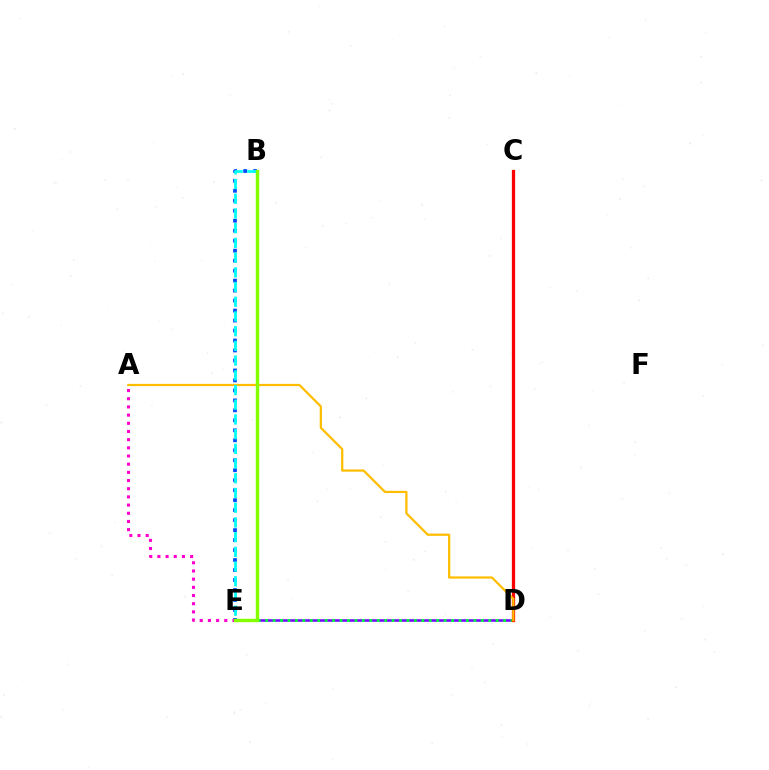{('D', 'E'): [{'color': '#7200ff', 'line_style': 'solid', 'thickness': 1.8}, {'color': '#00ff39', 'line_style': 'dotted', 'thickness': 2.02}], ('C', 'D'): [{'color': '#ff0000', 'line_style': 'solid', 'thickness': 2.35}], ('B', 'E'): [{'color': '#004bff', 'line_style': 'dotted', 'thickness': 2.71}, {'color': '#00fff6', 'line_style': 'dashed', 'thickness': 2.0}, {'color': '#84ff00', 'line_style': 'solid', 'thickness': 2.47}], ('A', 'E'): [{'color': '#ff00cf', 'line_style': 'dotted', 'thickness': 2.22}], ('A', 'D'): [{'color': '#ffbd00', 'line_style': 'solid', 'thickness': 1.61}]}